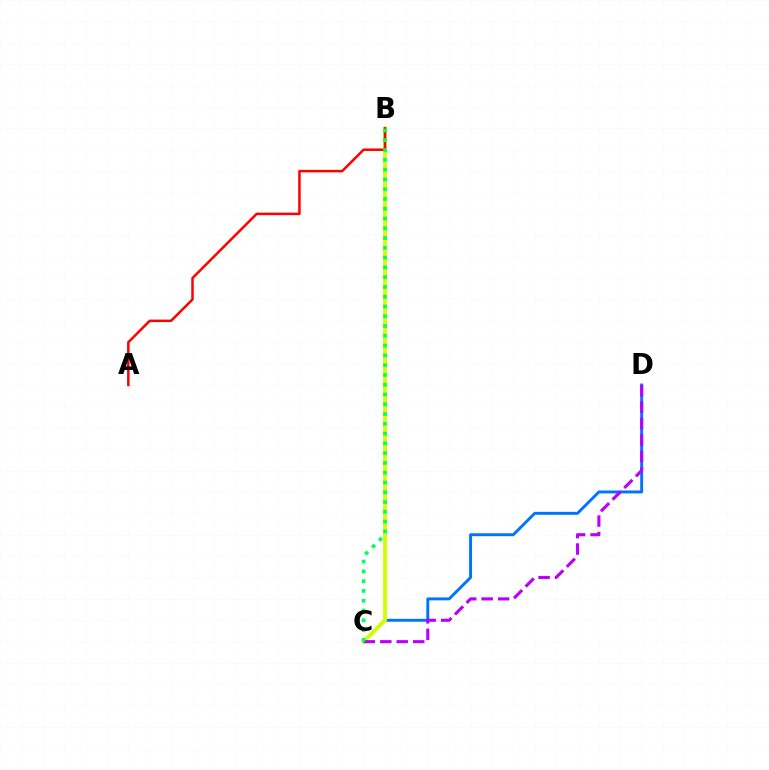{('C', 'D'): [{'color': '#0074ff', 'line_style': 'solid', 'thickness': 2.1}, {'color': '#b900ff', 'line_style': 'dashed', 'thickness': 2.23}], ('B', 'C'): [{'color': '#d1ff00', 'line_style': 'solid', 'thickness': 2.78}, {'color': '#00ff5c', 'line_style': 'dotted', 'thickness': 2.66}], ('A', 'B'): [{'color': '#ff0000', 'line_style': 'solid', 'thickness': 1.8}]}